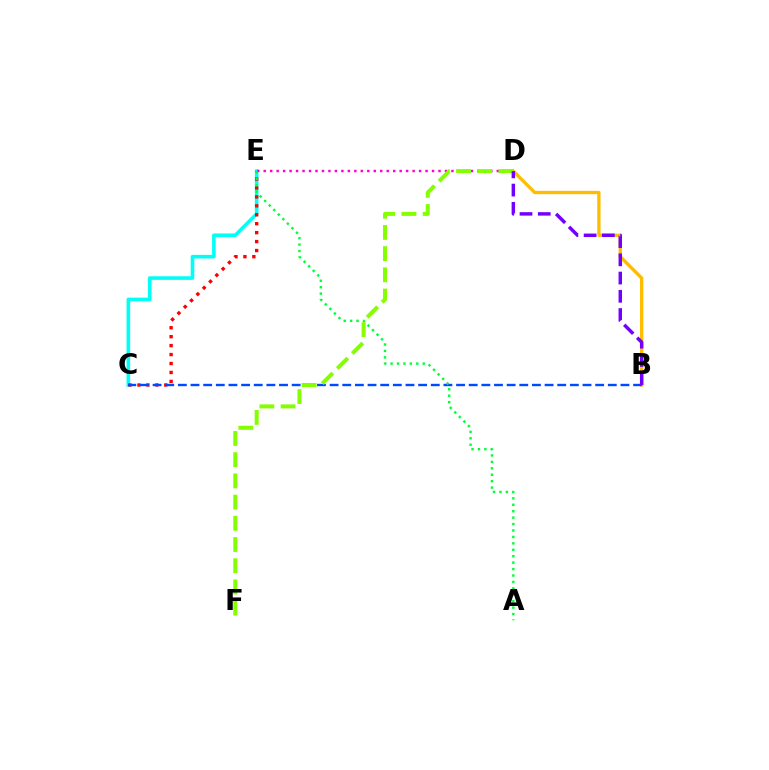{('C', 'E'): [{'color': '#00fff6', 'line_style': 'solid', 'thickness': 2.6}, {'color': '#ff0000', 'line_style': 'dotted', 'thickness': 2.43}], ('B', 'D'): [{'color': '#ffbd00', 'line_style': 'solid', 'thickness': 2.39}, {'color': '#7200ff', 'line_style': 'dashed', 'thickness': 2.48}], ('D', 'E'): [{'color': '#ff00cf', 'line_style': 'dotted', 'thickness': 1.76}], ('B', 'C'): [{'color': '#004bff', 'line_style': 'dashed', 'thickness': 1.72}], ('A', 'E'): [{'color': '#00ff39', 'line_style': 'dotted', 'thickness': 1.75}], ('D', 'F'): [{'color': '#84ff00', 'line_style': 'dashed', 'thickness': 2.88}]}